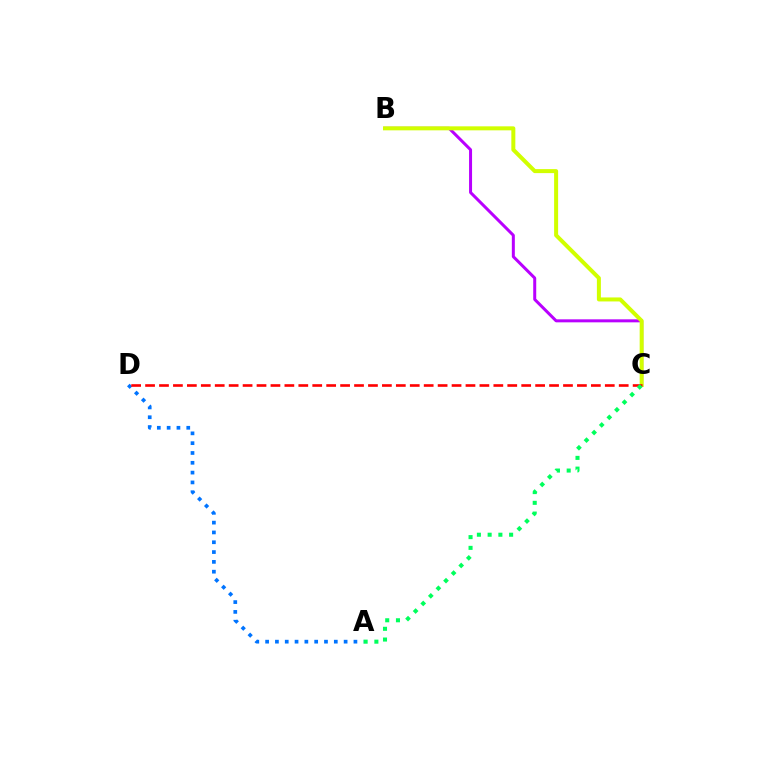{('B', 'C'): [{'color': '#b900ff', 'line_style': 'solid', 'thickness': 2.16}, {'color': '#d1ff00', 'line_style': 'solid', 'thickness': 2.88}], ('A', 'D'): [{'color': '#0074ff', 'line_style': 'dotted', 'thickness': 2.67}], ('C', 'D'): [{'color': '#ff0000', 'line_style': 'dashed', 'thickness': 1.89}], ('A', 'C'): [{'color': '#00ff5c', 'line_style': 'dotted', 'thickness': 2.92}]}